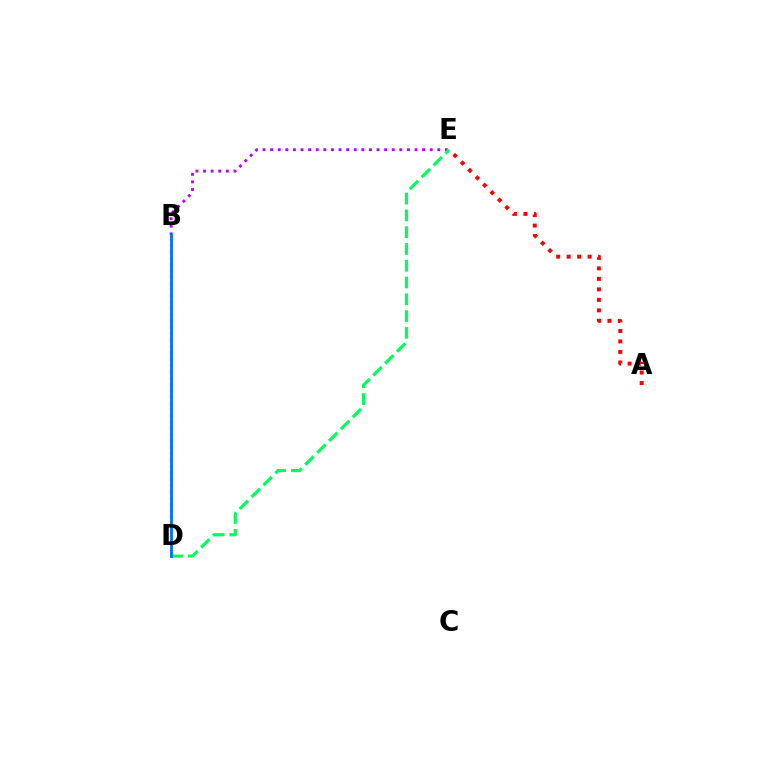{('B', 'E'): [{'color': '#b900ff', 'line_style': 'dotted', 'thickness': 2.06}], ('B', 'D'): [{'color': '#d1ff00', 'line_style': 'dotted', 'thickness': 1.72}, {'color': '#0074ff', 'line_style': 'solid', 'thickness': 2.09}], ('D', 'E'): [{'color': '#00ff5c', 'line_style': 'dashed', 'thickness': 2.28}], ('A', 'E'): [{'color': '#ff0000', 'line_style': 'dotted', 'thickness': 2.85}]}